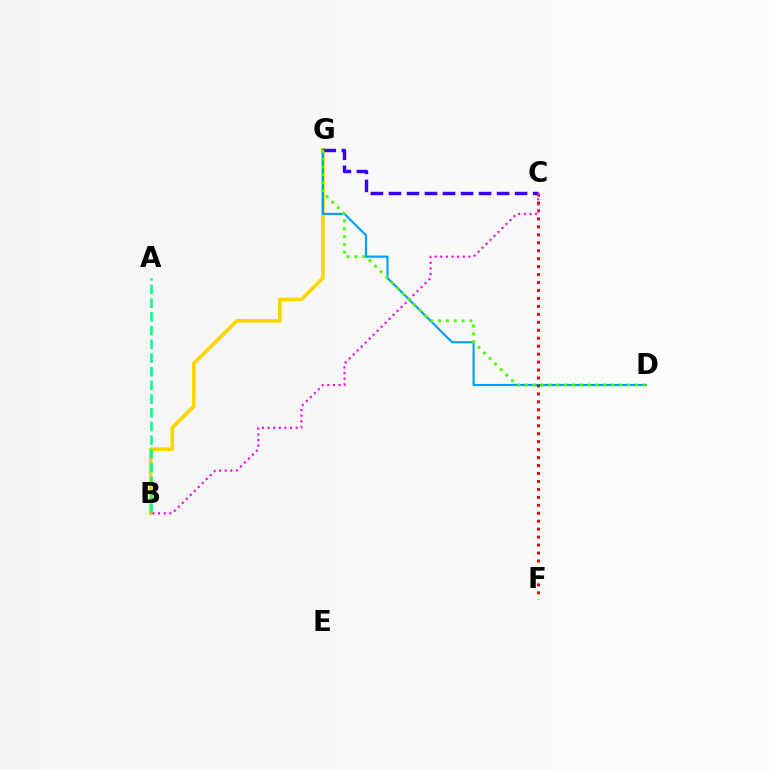{('B', 'G'): [{'color': '#ffd500', 'line_style': 'solid', 'thickness': 2.62}], ('D', 'G'): [{'color': '#009eff', 'line_style': 'solid', 'thickness': 1.54}, {'color': '#4fff00', 'line_style': 'dotted', 'thickness': 2.14}], ('A', 'B'): [{'color': '#00ff86', 'line_style': 'dashed', 'thickness': 1.86}], ('C', 'G'): [{'color': '#3700ff', 'line_style': 'dashed', 'thickness': 2.45}], ('C', 'F'): [{'color': '#ff0000', 'line_style': 'dotted', 'thickness': 2.16}], ('B', 'C'): [{'color': '#ff00ed', 'line_style': 'dotted', 'thickness': 1.53}]}